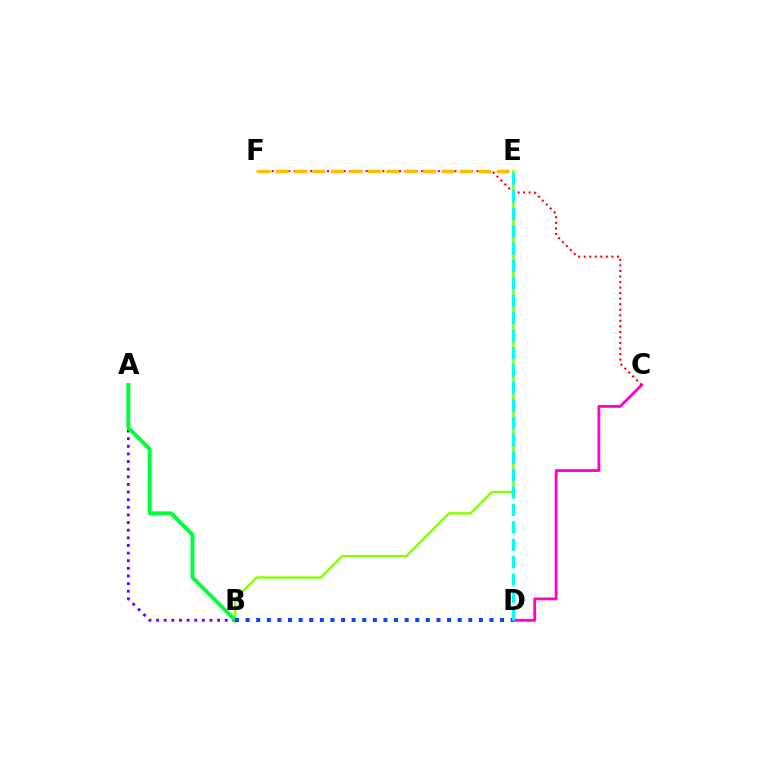{('C', 'D'): [{'color': '#ff00cf', 'line_style': 'solid', 'thickness': 2.04}], ('B', 'E'): [{'color': '#84ff00', 'line_style': 'solid', 'thickness': 1.71}], ('C', 'F'): [{'color': '#ff0000', 'line_style': 'dotted', 'thickness': 1.51}], ('A', 'B'): [{'color': '#7200ff', 'line_style': 'dotted', 'thickness': 2.07}, {'color': '#00ff39', 'line_style': 'solid', 'thickness': 2.85}], ('E', 'F'): [{'color': '#ffbd00', 'line_style': 'dashed', 'thickness': 2.5}], ('B', 'D'): [{'color': '#004bff', 'line_style': 'dotted', 'thickness': 2.88}], ('D', 'E'): [{'color': '#00fff6', 'line_style': 'dashed', 'thickness': 2.37}]}